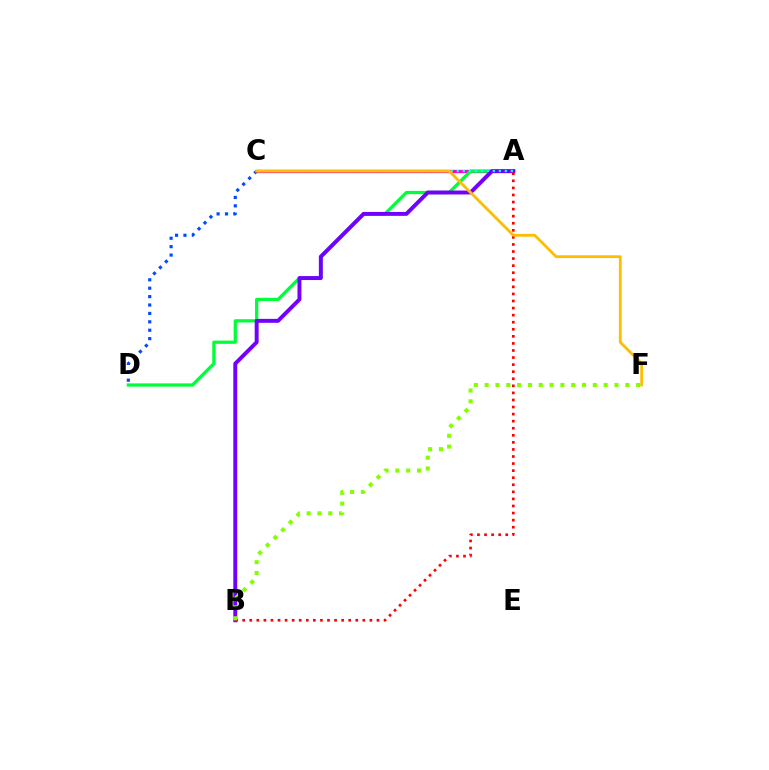{('A', 'C'): [{'color': '#ff00cf', 'line_style': 'solid', 'thickness': 2.36}, {'color': '#00fff6', 'line_style': 'dotted', 'thickness': 1.63}], ('A', 'D'): [{'color': '#00ff39', 'line_style': 'solid', 'thickness': 2.35}], ('A', 'B'): [{'color': '#7200ff', 'line_style': 'solid', 'thickness': 2.83}, {'color': '#ff0000', 'line_style': 'dotted', 'thickness': 1.92}], ('C', 'D'): [{'color': '#004bff', 'line_style': 'dotted', 'thickness': 2.28}], ('C', 'F'): [{'color': '#ffbd00', 'line_style': 'solid', 'thickness': 2.02}], ('B', 'F'): [{'color': '#84ff00', 'line_style': 'dotted', 'thickness': 2.94}]}